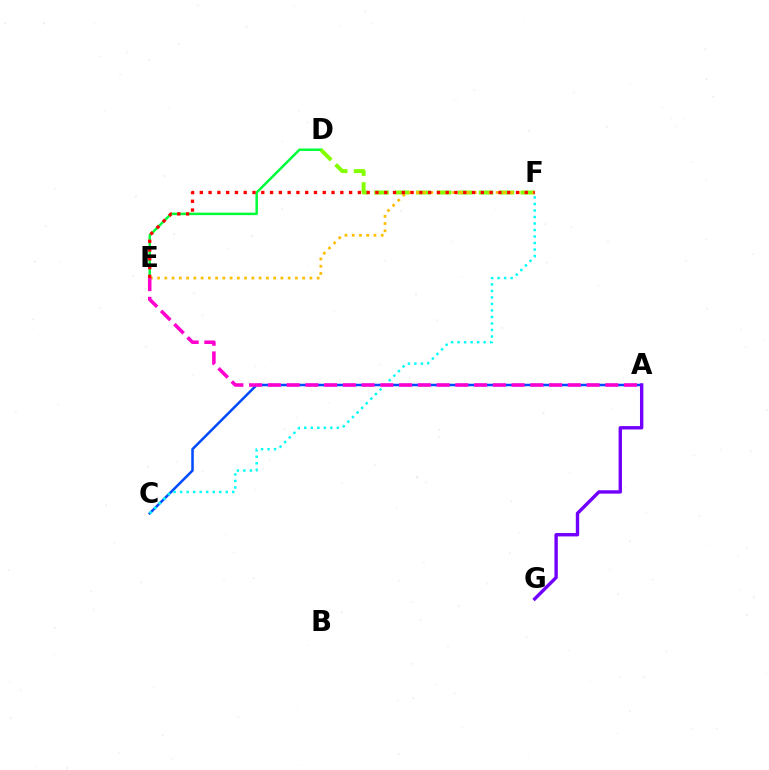{('A', 'C'): [{'color': '#004bff', 'line_style': 'solid', 'thickness': 1.81}], ('D', 'E'): [{'color': '#00ff39', 'line_style': 'solid', 'thickness': 1.78}], ('D', 'F'): [{'color': '#84ff00', 'line_style': 'dashed', 'thickness': 2.84}], ('E', 'F'): [{'color': '#ffbd00', 'line_style': 'dotted', 'thickness': 1.97}, {'color': '#ff0000', 'line_style': 'dotted', 'thickness': 2.39}], ('C', 'F'): [{'color': '#00fff6', 'line_style': 'dotted', 'thickness': 1.77}], ('A', 'E'): [{'color': '#ff00cf', 'line_style': 'dashed', 'thickness': 2.55}], ('A', 'G'): [{'color': '#7200ff', 'line_style': 'solid', 'thickness': 2.43}]}